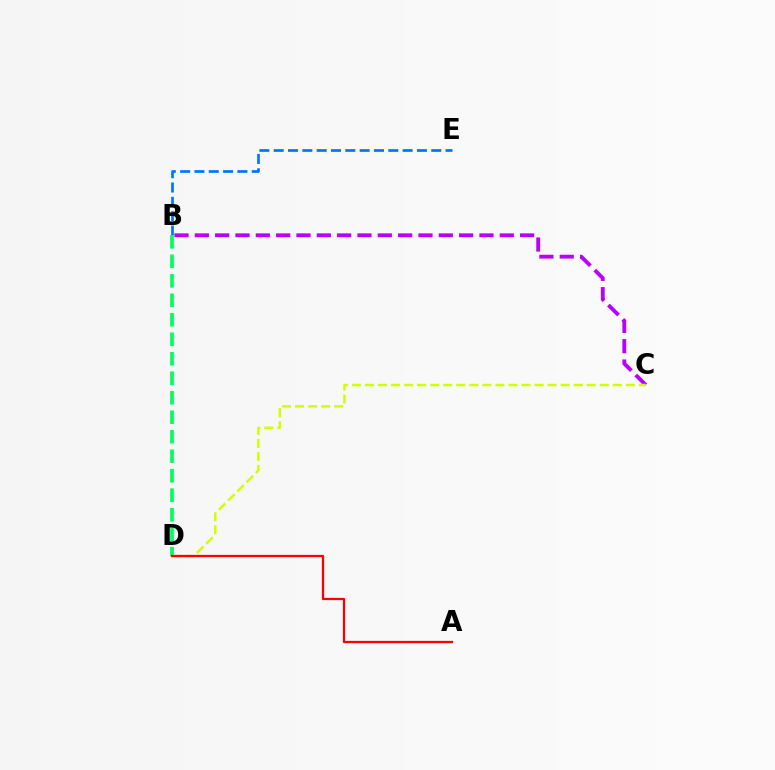{('B', 'E'): [{'color': '#0074ff', 'line_style': 'dashed', 'thickness': 1.95}], ('B', 'D'): [{'color': '#00ff5c', 'line_style': 'dashed', 'thickness': 2.65}], ('B', 'C'): [{'color': '#b900ff', 'line_style': 'dashed', 'thickness': 2.76}], ('C', 'D'): [{'color': '#d1ff00', 'line_style': 'dashed', 'thickness': 1.77}], ('A', 'D'): [{'color': '#ff0000', 'line_style': 'solid', 'thickness': 1.63}]}